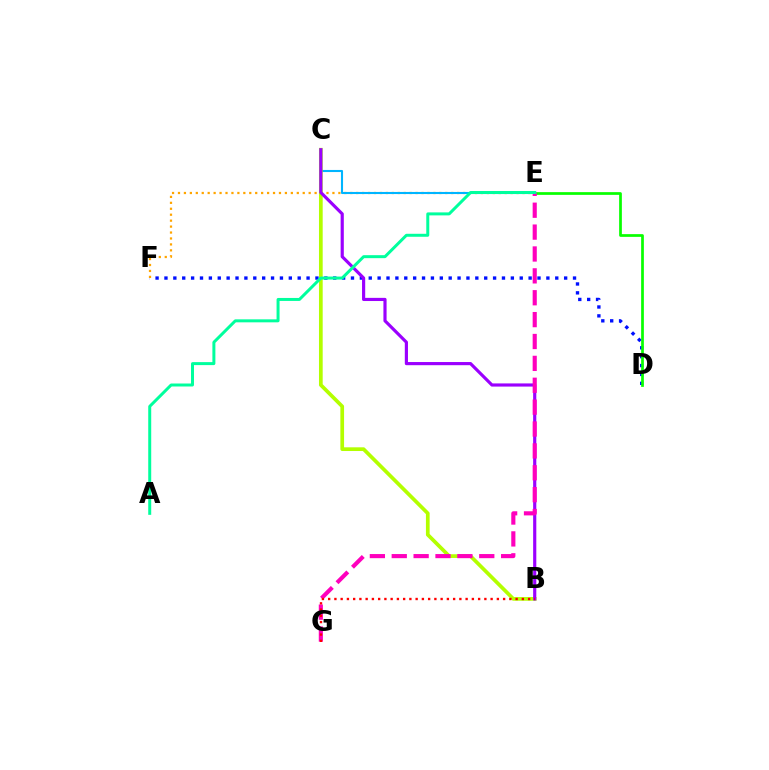{('D', 'F'): [{'color': '#0010ff', 'line_style': 'dotted', 'thickness': 2.41}], ('E', 'F'): [{'color': '#ffa500', 'line_style': 'dotted', 'thickness': 1.61}], ('C', 'E'): [{'color': '#00b5ff', 'line_style': 'solid', 'thickness': 1.51}], ('D', 'E'): [{'color': '#08ff00', 'line_style': 'solid', 'thickness': 1.96}], ('B', 'C'): [{'color': '#b3ff00', 'line_style': 'solid', 'thickness': 2.67}, {'color': '#9b00ff', 'line_style': 'solid', 'thickness': 2.28}], ('E', 'G'): [{'color': '#ff00bd', 'line_style': 'dashed', 'thickness': 2.97}], ('A', 'E'): [{'color': '#00ff9d', 'line_style': 'solid', 'thickness': 2.15}], ('B', 'G'): [{'color': '#ff0000', 'line_style': 'dotted', 'thickness': 1.7}]}